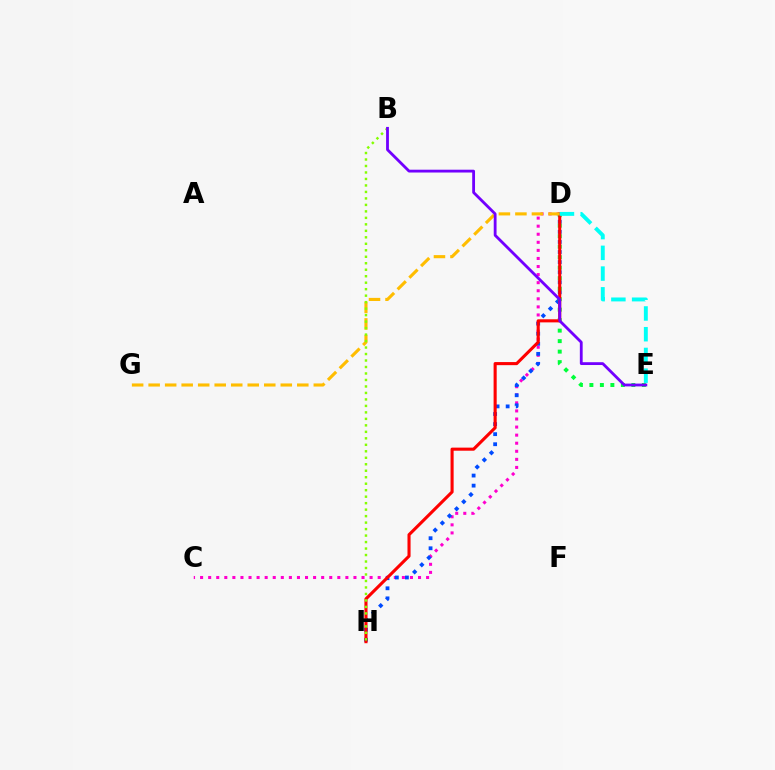{('C', 'D'): [{'color': '#ff00cf', 'line_style': 'dotted', 'thickness': 2.19}], ('D', 'H'): [{'color': '#004bff', 'line_style': 'dotted', 'thickness': 2.74}, {'color': '#ff0000', 'line_style': 'solid', 'thickness': 2.22}], ('D', 'E'): [{'color': '#00ff39', 'line_style': 'dotted', 'thickness': 2.85}, {'color': '#00fff6', 'line_style': 'dashed', 'thickness': 2.82}], ('D', 'G'): [{'color': '#ffbd00', 'line_style': 'dashed', 'thickness': 2.24}], ('B', 'H'): [{'color': '#84ff00', 'line_style': 'dotted', 'thickness': 1.76}], ('B', 'E'): [{'color': '#7200ff', 'line_style': 'solid', 'thickness': 2.03}]}